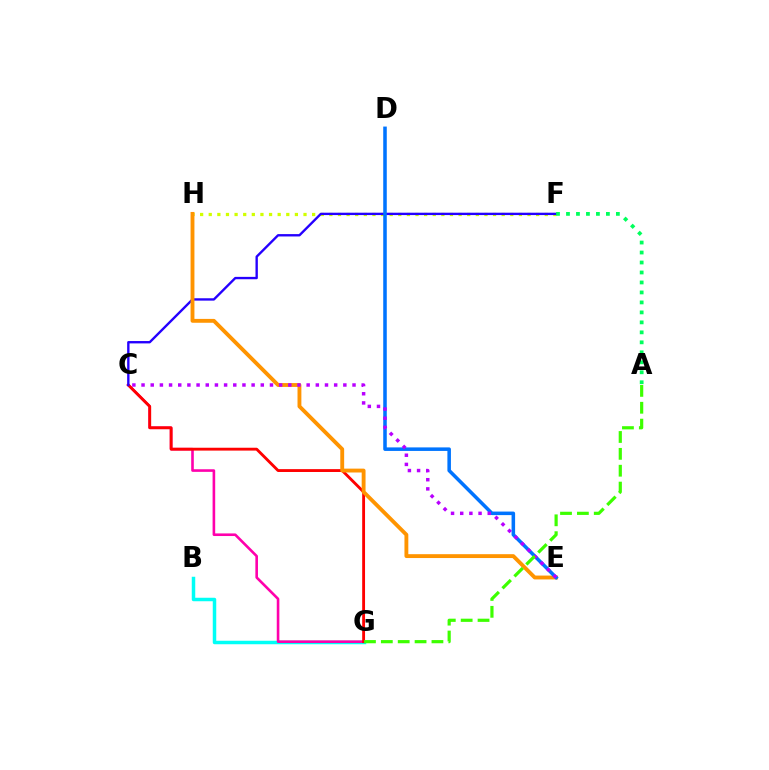{('B', 'G'): [{'color': '#00fff6', 'line_style': 'solid', 'thickness': 2.51}], ('C', 'G'): [{'color': '#ff00ac', 'line_style': 'solid', 'thickness': 1.88}, {'color': '#ff0000', 'line_style': 'solid', 'thickness': 2.06}], ('F', 'H'): [{'color': '#d1ff00', 'line_style': 'dotted', 'thickness': 2.34}], ('C', 'F'): [{'color': '#2500ff', 'line_style': 'solid', 'thickness': 1.71}], ('A', 'F'): [{'color': '#00ff5c', 'line_style': 'dotted', 'thickness': 2.71}], ('E', 'H'): [{'color': '#ff9400', 'line_style': 'solid', 'thickness': 2.78}], ('D', 'E'): [{'color': '#0074ff', 'line_style': 'solid', 'thickness': 2.55}], ('C', 'E'): [{'color': '#b900ff', 'line_style': 'dotted', 'thickness': 2.49}], ('A', 'G'): [{'color': '#3dff00', 'line_style': 'dashed', 'thickness': 2.29}]}